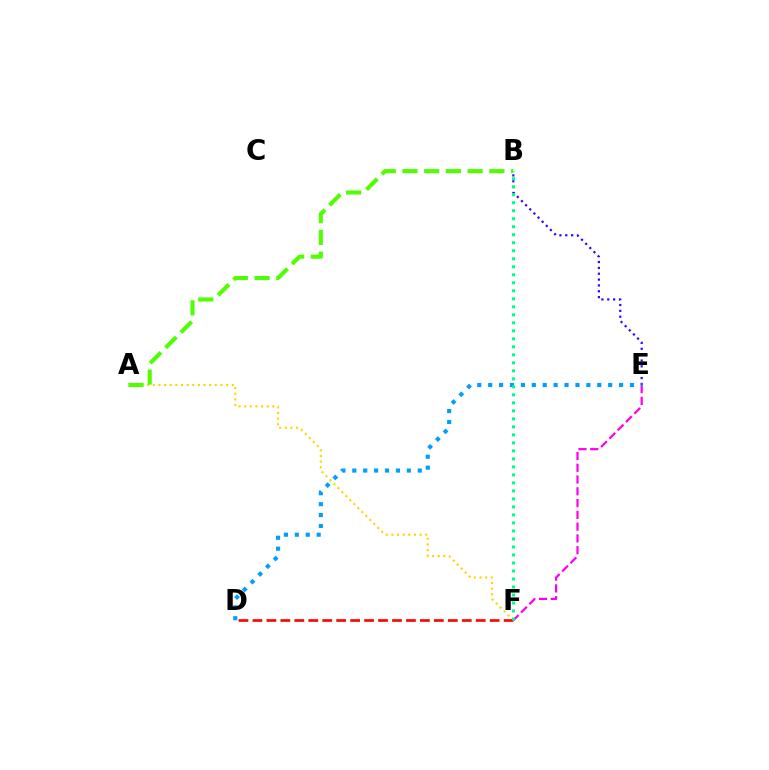{('E', 'F'): [{'color': '#ff00ed', 'line_style': 'dashed', 'thickness': 1.6}], ('A', 'F'): [{'color': '#ffd500', 'line_style': 'dotted', 'thickness': 1.53}], ('D', 'F'): [{'color': '#ff0000', 'line_style': 'dashed', 'thickness': 1.9}], ('B', 'E'): [{'color': '#3700ff', 'line_style': 'dotted', 'thickness': 1.59}], ('A', 'B'): [{'color': '#4fff00', 'line_style': 'dashed', 'thickness': 2.95}], ('D', 'E'): [{'color': '#009eff', 'line_style': 'dotted', 'thickness': 2.96}], ('B', 'F'): [{'color': '#00ff86', 'line_style': 'dotted', 'thickness': 2.17}]}